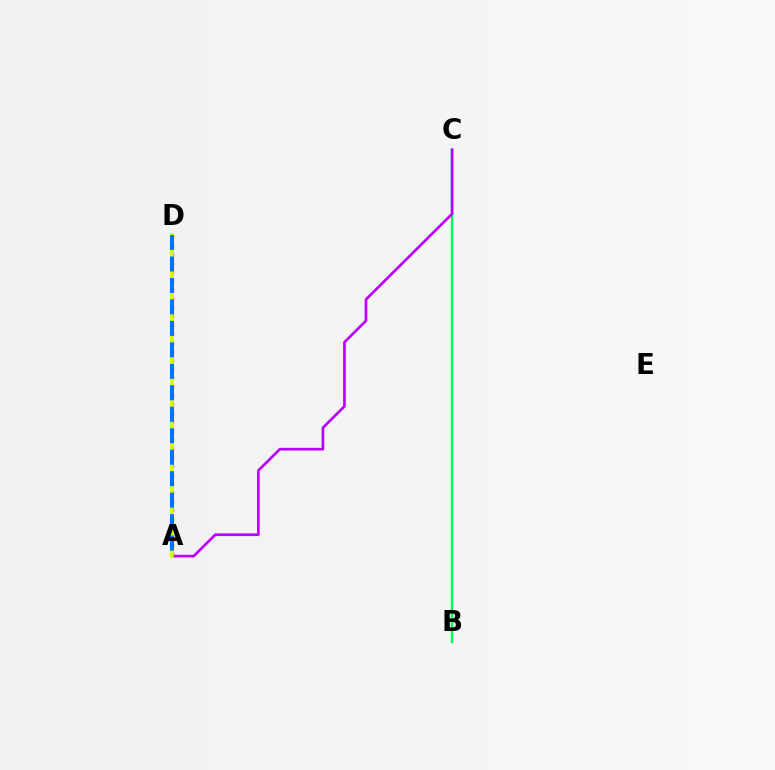{('B', 'C'): [{'color': '#00ff5c', 'line_style': 'solid', 'thickness': 1.79}], ('A', 'C'): [{'color': '#b900ff', 'line_style': 'solid', 'thickness': 1.93}], ('A', 'D'): [{'color': '#ff0000', 'line_style': 'dotted', 'thickness': 2.39}, {'color': '#d1ff00', 'line_style': 'solid', 'thickness': 2.59}, {'color': '#0074ff', 'line_style': 'dashed', 'thickness': 2.92}]}